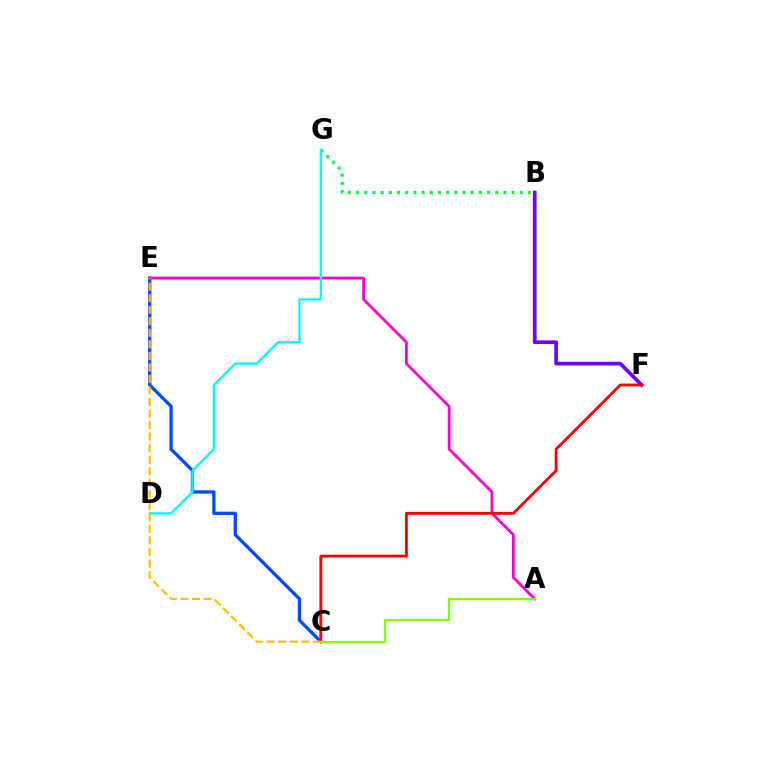{('C', 'E'): [{'color': '#004bff', 'line_style': 'solid', 'thickness': 2.36}, {'color': '#ffbd00', 'line_style': 'dashed', 'thickness': 1.57}], ('B', 'G'): [{'color': '#00ff39', 'line_style': 'dotted', 'thickness': 2.22}], ('A', 'E'): [{'color': '#ff00cf', 'line_style': 'solid', 'thickness': 2.01}], ('B', 'F'): [{'color': '#7200ff', 'line_style': 'solid', 'thickness': 2.66}], ('D', 'G'): [{'color': '#00fff6', 'line_style': 'solid', 'thickness': 1.71}], ('C', 'F'): [{'color': '#ff0000', 'line_style': 'solid', 'thickness': 2.05}], ('A', 'C'): [{'color': '#84ff00', 'line_style': 'solid', 'thickness': 1.61}]}